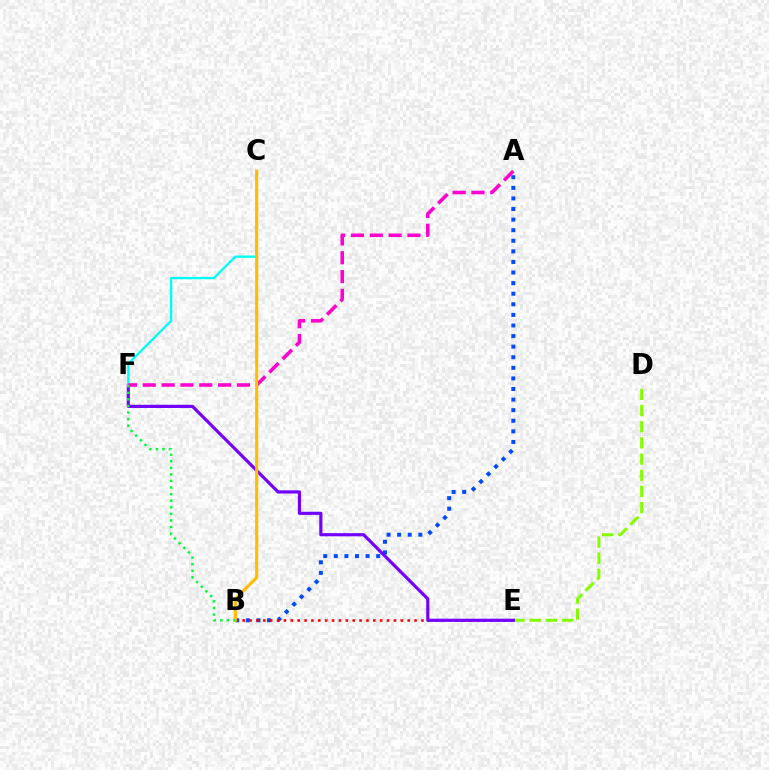{('A', 'B'): [{'color': '#004bff', 'line_style': 'dotted', 'thickness': 2.88}], ('B', 'E'): [{'color': '#ff0000', 'line_style': 'dotted', 'thickness': 1.87}], ('D', 'E'): [{'color': '#84ff00', 'line_style': 'dashed', 'thickness': 2.2}], ('E', 'F'): [{'color': '#7200ff', 'line_style': 'solid', 'thickness': 2.28}], ('C', 'F'): [{'color': '#00fff6', 'line_style': 'solid', 'thickness': 1.69}], ('A', 'F'): [{'color': '#ff00cf', 'line_style': 'dashed', 'thickness': 2.56}], ('B', 'C'): [{'color': '#ffbd00', 'line_style': 'solid', 'thickness': 2.24}], ('B', 'F'): [{'color': '#00ff39', 'line_style': 'dotted', 'thickness': 1.79}]}